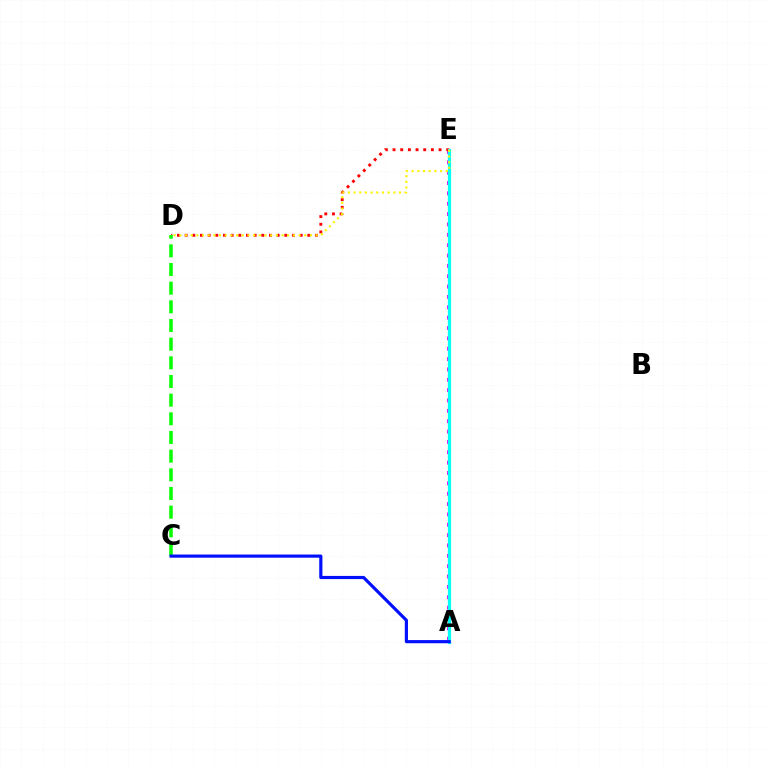{('A', 'E'): [{'color': '#ee00ff', 'line_style': 'dotted', 'thickness': 2.81}, {'color': '#00fff6', 'line_style': 'solid', 'thickness': 2.32}], ('D', 'E'): [{'color': '#ff0000', 'line_style': 'dotted', 'thickness': 2.08}, {'color': '#fcf500', 'line_style': 'dotted', 'thickness': 1.54}], ('C', 'D'): [{'color': '#08ff00', 'line_style': 'dashed', 'thickness': 2.54}], ('A', 'C'): [{'color': '#0010ff', 'line_style': 'solid', 'thickness': 2.28}]}